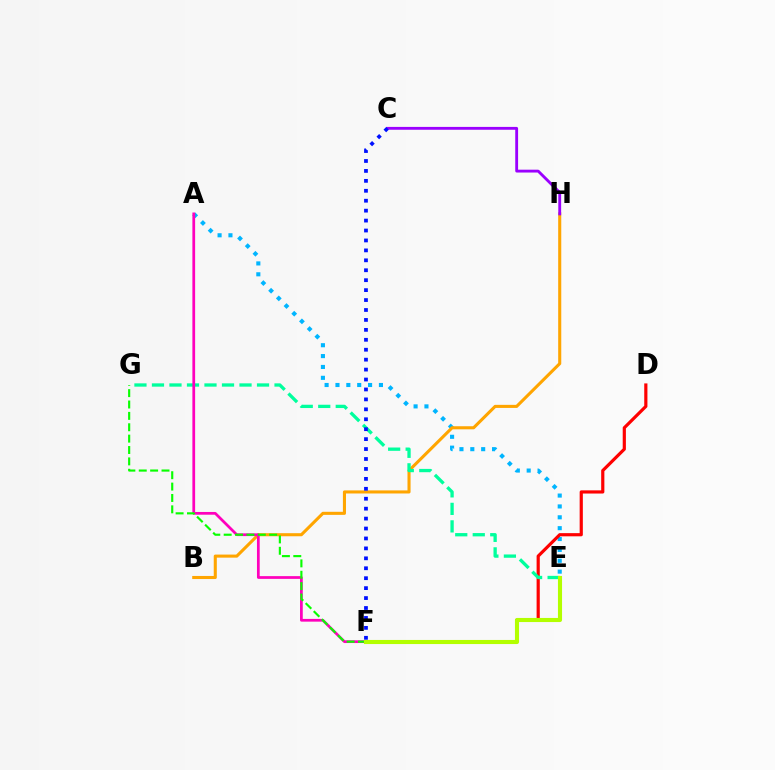{('A', 'E'): [{'color': '#00b5ff', 'line_style': 'dotted', 'thickness': 2.95}], ('D', 'F'): [{'color': '#ff0000', 'line_style': 'solid', 'thickness': 2.29}], ('B', 'H'): [{'color': '#ffa500', 'line_style': 'solid', 'thickness': 2.21}], ('E', 'G'): [{'color': '#00ff9d', 'line_style': 'dashed', 'thickness': 2.38}], ('A', 'F'): [{'color': '#ff00bd', 'line_style': 'solid', 'thickness': 1.97}], ('C', 'H'): [{'color': '#9b00ff', 'line_style': 'solid', 'thickness': 2.05}], ('F', 'G'): [{'color': '#08ff00', 'line_style': 'dashed', 'thickness': 1.55}], ('E', 'F'): [{'color': '#b3ff00', 'line_style': 'solid', 'thickness': 2.95}], ('C', 'F'): [{'color': '#0010ff', 'line_style': 'dotted', 'thickness': 2.7}]}